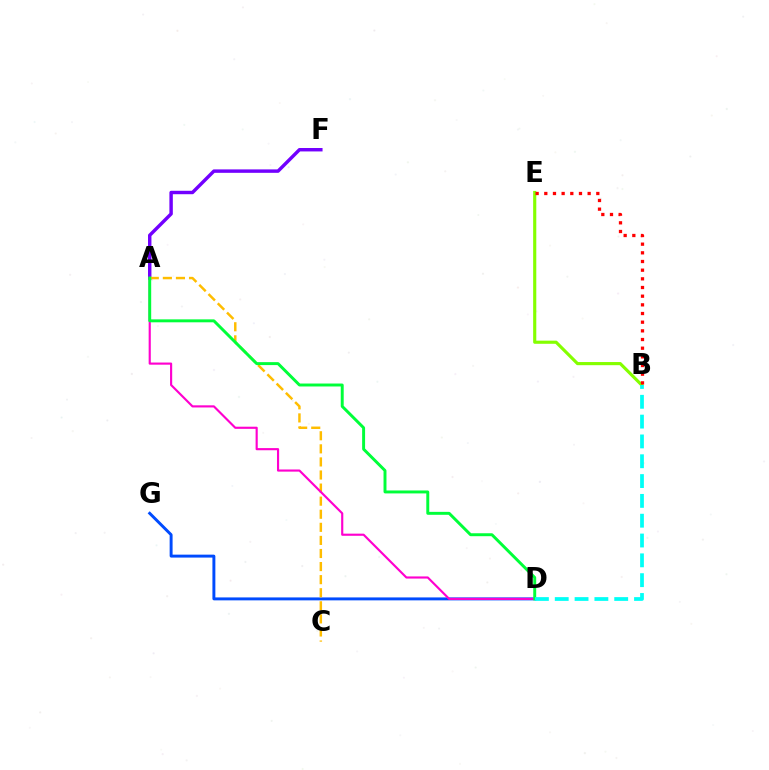{('A', 'F'): [{'color': '#7200ff', 'line_style': 'solid', 'thickness': 2.47}], ('D', 'G'): [{'color': '#004bff', 'line_style': 'solid', 'thickness': 2.12}], ('B', 'E'): [{'color': '#84ff00', 'line_style': 'solid', 'thickness': 2.26}, {'color': '#ff0000', 'line_style': 'dotted', 'thickness': 2.36}], ('A', 'C'): [{'color': '#ffbd00', 'line_style': 'dashed', 'thickness': 1.78}], ('A', 'D'): [{'color': '#ff00cf', 'line_style': 'solid', 'thickness': 1.55}, {'color': '#00ff39', 'line_style': 'solid', 'thickness': 2.12}], ('B', 'D'): [{'color': '#00fff6', 'line_style': 'dashed', 'thickness': 2.69}]}